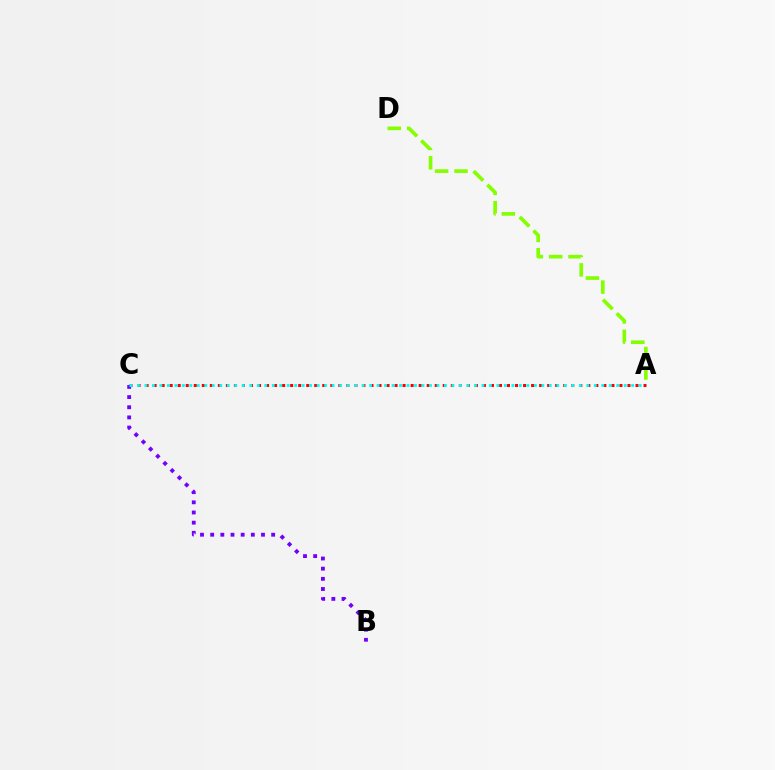{('A', 'C'): [{'color': '#ff0000', 'line_style': 'dotted', 'thickness': 2.18}, {'color': '#00fff6', 'line_style': 'dotted', 'thickness': 2.03}], ('A', 'D'): [{'color': '#84ff00', 'line_style': 'dashed', 'thickness': 2.63}], ('B', 'C'): [{'color': '#7200ff', 'line_style': 'dotted', 'thickness': 2.76}]}